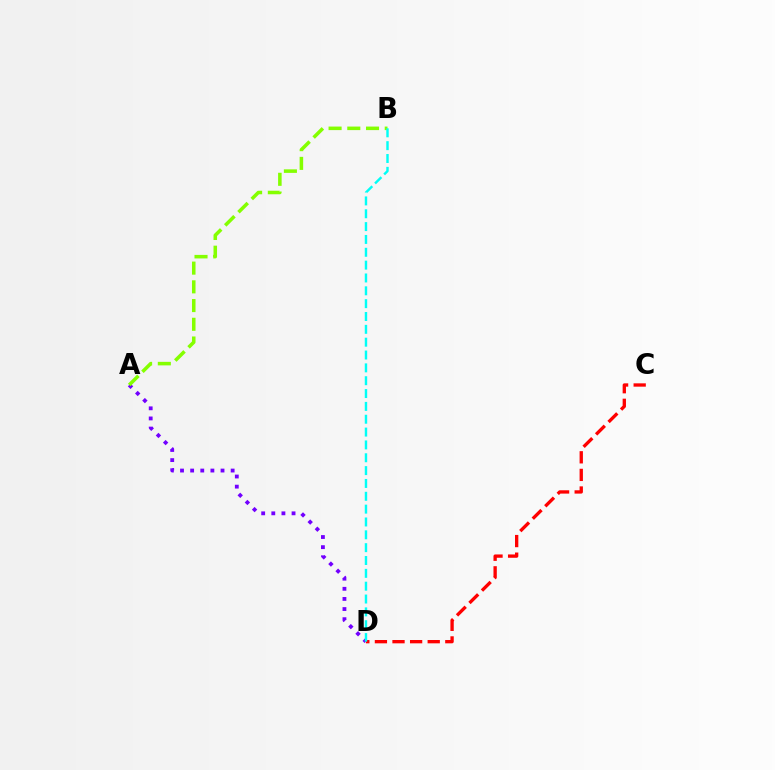{('A', 'D'): [{'color': '#7200ff', 'line_style': 'dotted', 'thickness': 2.75}], ('A', 'B'): [{'color': '#84ff00', 'line_style': 'dashed', 'thickness': 2.54}], ('C', 'D'): [{'color': '#ff0000', 'line_style': 'dashed', 'thickness': 2.39}], ('B', 'D'): [{'color': '#00fff6', 'line_style': 'dashed', 'thickness': 1.74}]}